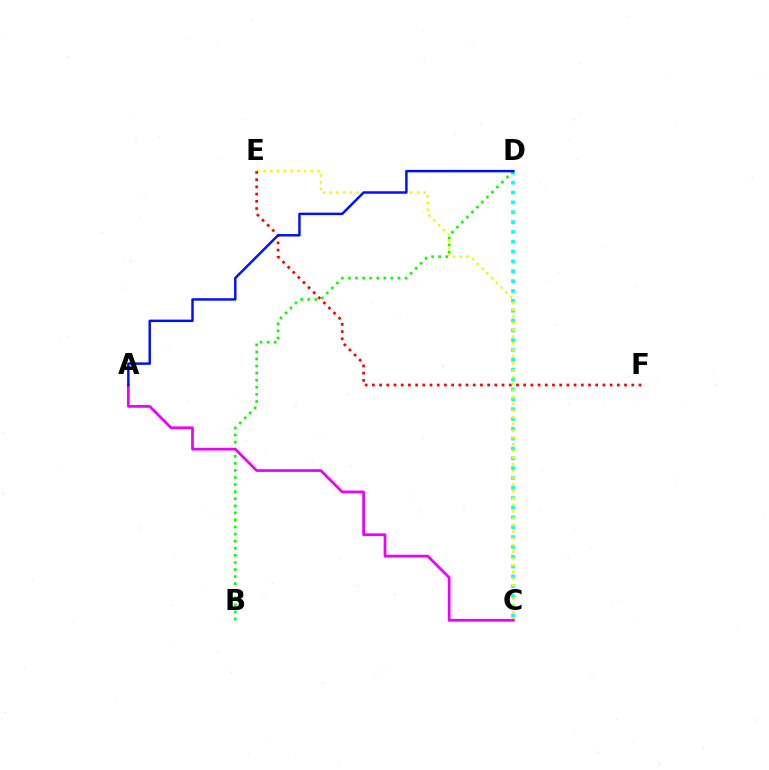{('C', 'D'): [{'color': '#00fff6', 'line_style': 'dotted', 'thickness': 2.67}], ('C', 'E'): [{'color': '#fcf500', 'line_style': 'dotted', 'thickness': 1.83}], ('B', 'D'): [{'color': '#08ff00', 'line_style': 'dotted', 'thickness': 1.92}], ('A', 'C'): [{'color': '#ee00ff', 'line_style': 'solid', 'thickness': 1.98}], ('E', 'F'): [{'color': '#ff0000', 'line_style': 'dotted', 'thickness': 1.96}], ('A', 'D'): [{'color': '#0010ff', 'line_style': 'solid', 'thickness': 1.77}]}